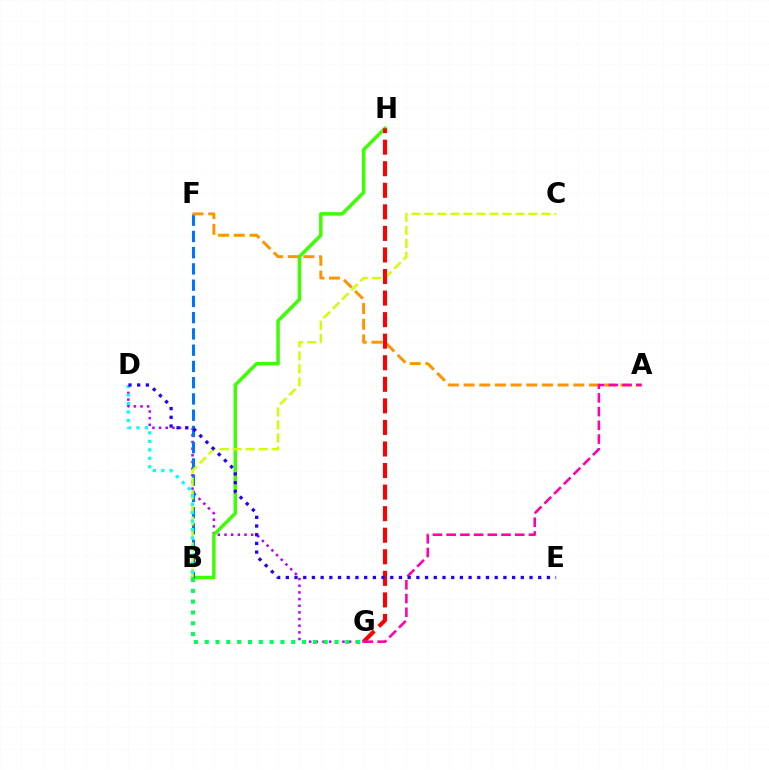{('D', 'G'): [{'color': '#b900ff', 'line_style': 'dotted', 'thickness': 1.81}], ('B', 'H'): [{'color': '#3dff00', 'line_style': 'solid', 'thickness': 2.5}], ('B', 'F'): [{'color': '#0074ff', 'line_style': 'dashed', 'thickness': 2.21}], ('A', 'F'): [{'color': '#ff9400', 'line_style': 'dashed', 'thickness': 2.13}], ('B', 'C'): [{'color': '#d1ff00', 'line_style': 'dashed', 'thickness': 1.77}], ('B', 'D'): [{'color': '#00fff6', 'line_style': 'dotted', 'thickness': 2.3}], ('G', 'H'): [{'color': '#ff0000', 'line_style': 'dashed', 'thickness': 2.93}], ('A', 'G'): [{'color': '#ff00ac', 'line_style': 'dashed', 'thickness': 1.86}], ('B', 'G'): [{'color': '#00ff5c', 'line_style': 'dotted', 'thickness': 2.94}], ('D', 'E'): [{'color': '#2500ff', 'line_style': 'dotted', 'thickness': 2.36}]}